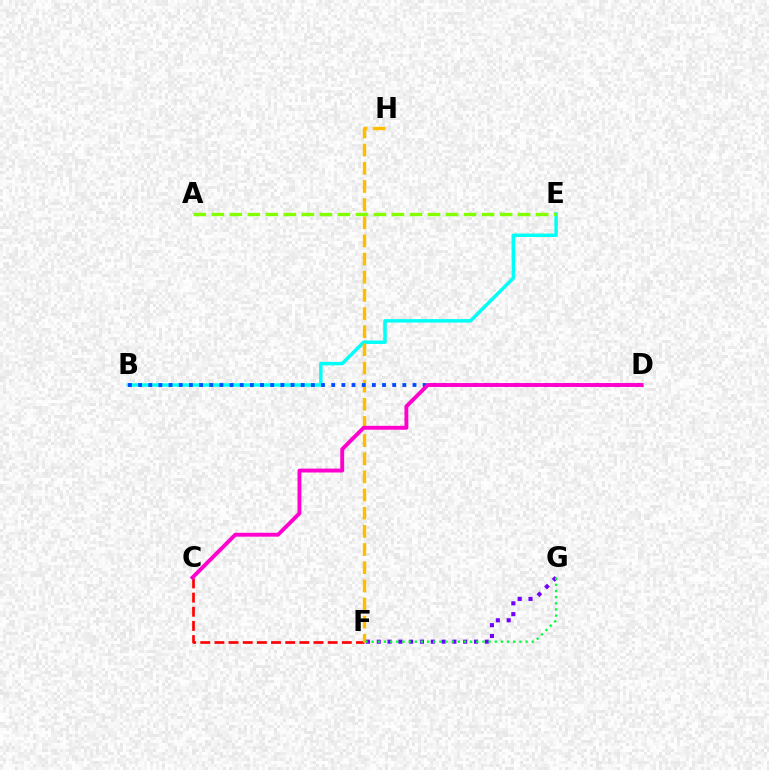{('F', 'G'): [{'color': '#7200ff', 'line_style': 'dotted', 'thickness': 2.94}, {'color': '#00ff39', 'line_style': 'dotted', 'thickness': 1.67}], ('B', 'E'): [{'color': '#00fff6', 'line_style': 'solid', 'thickness': 2.49}], ('C', 'F'): [{'color': '#ff0000', 'line_style': 'dashed', 'thickness': 1.92}], ('F', 'H'): [{'color': '#ffbd00', 'line_style': 'dashed', 'thickness': 2.47}], ('B', 'D'): [{'color': '#004bff', 'line_style': 'dotted', 'thickness': 2.76}], ('A', 'E'): [{'color': '#84ff00', 'line_style': 'dashed', 'thickness': 2.45}], ('C', 'D'): [{'color': '#ff00cf', 'line_style': 'solid', 'thickness': 2.8}]}